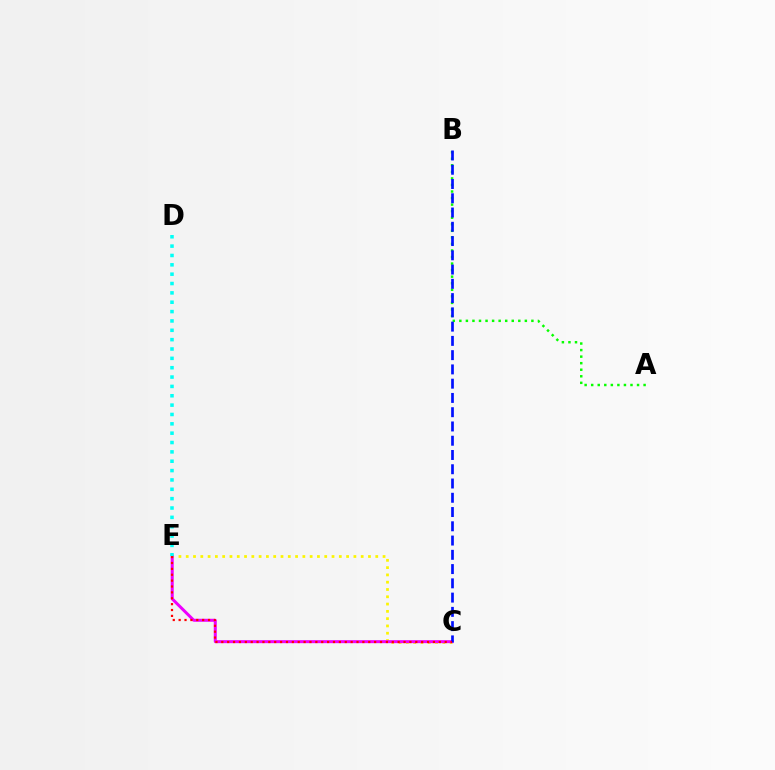{('C', 'E'): [{'color': '#fcf500', 'line_style': 'dotted', 'thickness': 1.98}, {'color': '#ee00ff', 'line_style': 'solid', 'thickness': 2.16}, {'color': '#ff0000', 'line_style': 'dotted', 'thickness': 1.6}], ('A', 'B'): [{'color': '#08ff00', 'line_style': 'dotted', 'thickness': 1.78}], ('B', 'C'): [{'color': '#0010ff', 'line_style': 'dashed', 'thickness': 1.94}], ('D', 'E'): [{'color': '#00fff6', 'line_style': 'dotted', 'thickness': 2.54}]}